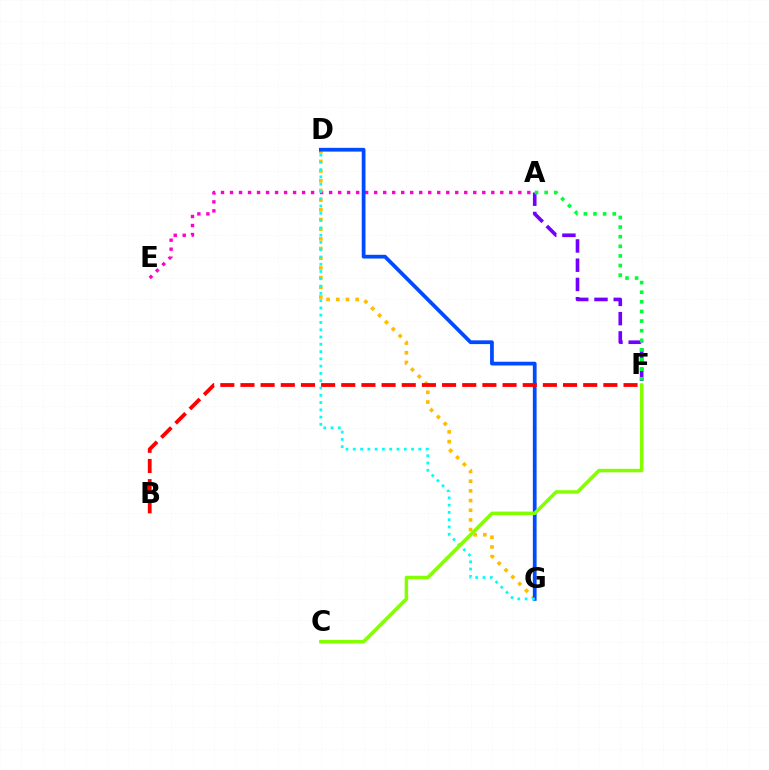{('A', 'E'): [{'color': '#ff00cf', 'line_style': 'dotted', 'thickness': 2.45}], ('D', 'G'): [{'color': '#ffbd00', 'line_style': 'dotted', 'thickness': 2.63}, {'color': '#004bff', 'line_style': 'solid', 'thickness': 2.7}, {'color': '#00fff6', 'line_style': 'dotted', 'thickness': 1.98}], ('B', 'F'): [{'color': '#ff0000', 'line_style': 'dashed', 'thickness': 2.74}], ('A', 'F'): [{'color': '#7200ff', 'line_style': 'dashed', 'thickness': 2.61}, {'color': '#00ff39', 'line_style': 'dotted', 'thickness': 2.61}], ('C', 'F'): [{'color': '#84ff00', 'line_style': 'solid', 'thickness': 2.52}]}